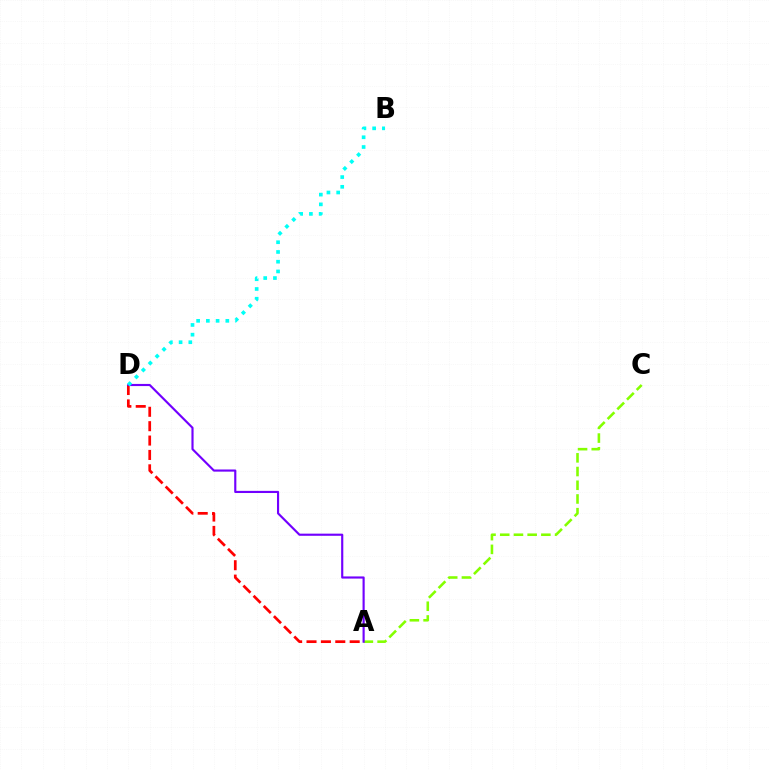{('A', 'D'): [{'color': '#ff0000', 'line_style': 'dashed', 'thickness': 1.95}, {'color': '#7200ff', 'line_style': 'solid', 'thickness': 1.55}], ('A', 'C'): [{'color': '#84ff00', 'line_style': 'dashed', 'thickness': 1.86}], ('B', 'D'): [{'color': '#00fff6', 'line_style': 'dotted', 'thickness': 2.64}]}